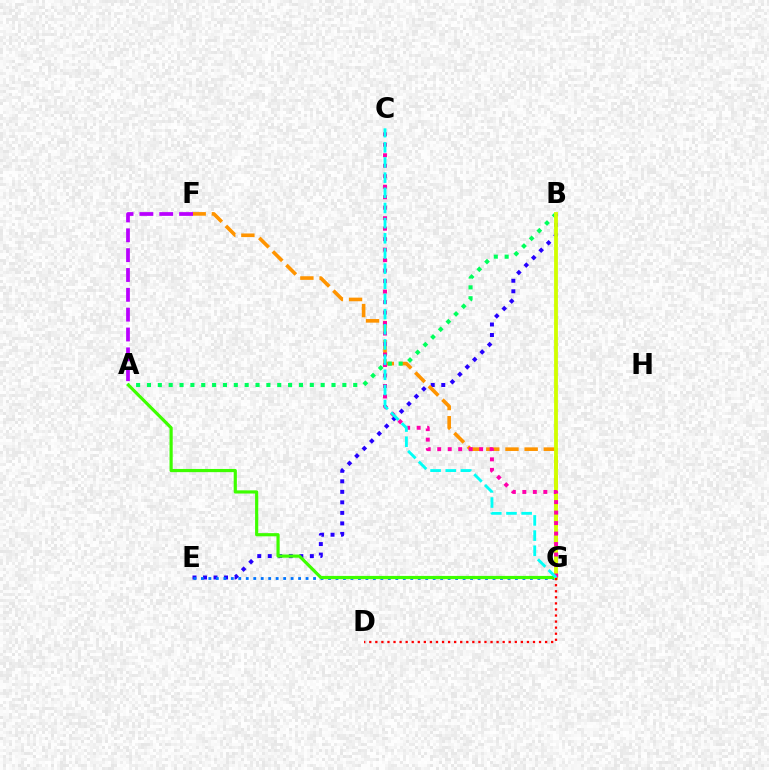{('B', 'E'): [{'color': '#2500ff', 'line_style': 'dotted', 'thickness': 2.86}], ('E', 'G'): [{'color': '#0074ff', 'line_style': 'dotted', 'thickness': 2.03}], ('F', 'G'): [{'color': '#ff9400', 'line_style': 'dashed', 'thickness': 2.61}], ('A', 'B'): [{'color': '#00ff5c', 'line_style': 'dotted', 'thickness': 2.95}], ('A', 'G'): [{'color': '#3dff00', 'line_style': 'solid', 'thickness': 2.29}], ('B', 'G'): [{'color': '#d1ff00', 'line_style': 'solid', 'thickness': 2.75}], ('A', 'F'): [{'color': '#b900ff', 'line_style': 'dashed', 'thickness': 2.7}], ('C', 'G'): [{'color': '#ff00ac', 'line_style': 'dotted', 'thickness': 2.85}, {'color': '#00fff6', 'line_style': 'dashed', 'thickness': 2.06}], ('D', 'G'): [{'color': '#ff0000', 'line_style': 'dotted', 'thickness': 1.65}]}